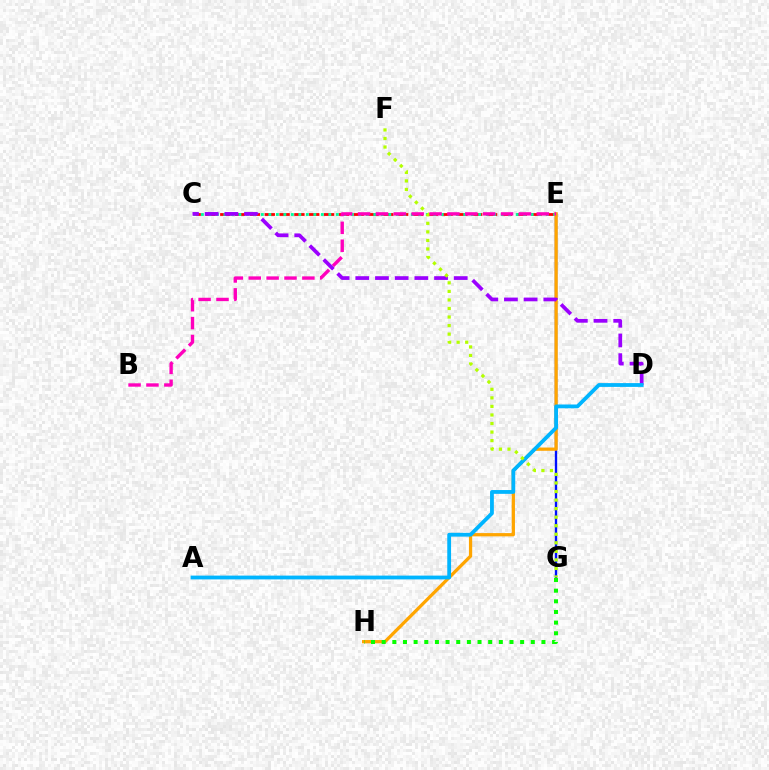{('E', 'G'): [{'color': '#0010ff', 'line_style': 'solid', 'thickness': 1.69}], ('C', 'E'): [{'color': '#ff0000', 'line_style': 'dashed', 'thickness': 2.01}, {'color': '#00ff9d', 'line_style': 'dotted', 'thickness': 2.04}], ('E', 'H'): [{'color': '#ffa500', 'line_style': 'solid', 'thickness': 2.35}], ('B', 'E'): [{'color': '#ff00bd', 'line_style': 'dashed', 'thickness': 2.43}], ('G', 'H'): [{'color': '#08ff00', 'line_style': 'dotted', 'thickness': 2.89}], ('C', 'D'): [{'color': '#9b00ff', 'line_style': 'dashed', 'thickness': 2.67}], ('A', 'D'): [{'color': '#00b5ff', 'line_style': 'solid', 'thickness': 2.74}], ('F', 'G'): [{'color': '#b3ff00', 'line_style': 'dotted', 'thickness': 2.32}]}